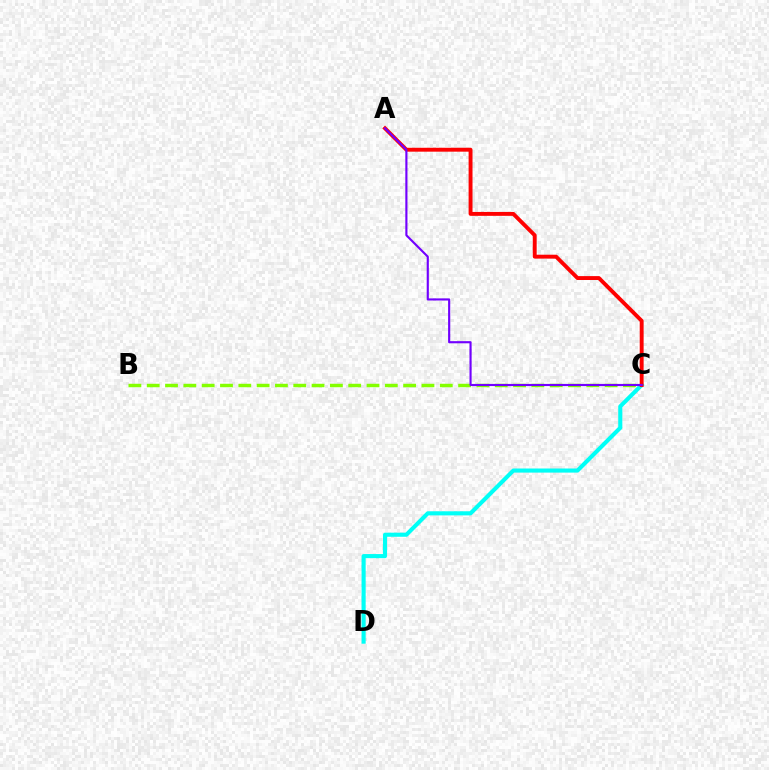{('B', 'C'): [{'color': '#84ff00', 'line_style': 'dashed', 'thickness': 2.49}], ('C', 'D'): [{'color': '#00fff6', 'line_style': 'solid', 'thickness': 2.95}], ('A', 'C'): [{'color': '#ff0000', 'line_style': 'solid', 'thickness': 2.81}, {'color': '#7200ff', 'line_style': 'solid', 'thickness': 1.54}]}